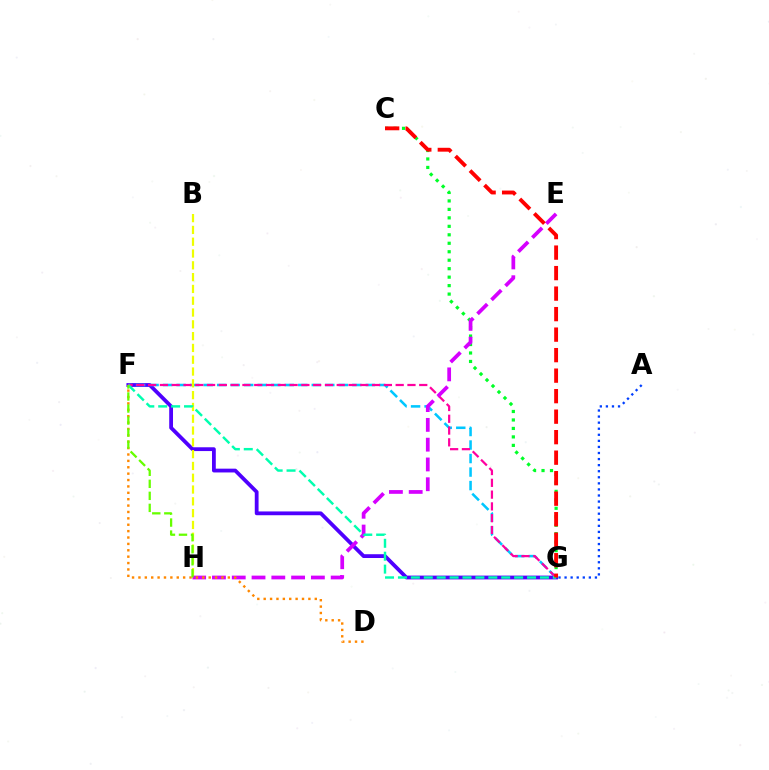{('F', 'G'): [{'color': '#4f00ff', 'line_style': 'solid', 'thickness': 2.73}, {'color': '#00c7ff', 'line_style': 'dashed', 'thickness': 1.84}, {'color': '#ff00a0', 'line_style': 'dashed', 'thickness': 1.6}, {'color': '#00ffaf', 'line_style': 'dashed', 'thickness': 1.75}], ('C', 'G'): [{'color': '#00ff27', 'line_style': 'dotted', 'thickness': 2.3}, {'color': '#ff0000', 'line_style': 'dashed', 'thickness': 2.79}], ('B', 'H'): [{'color': '#eeff00', 'line_style': 'dashed', 'thickness': 1.6}], ('E', 'H'): [{'color': '#d600ff', 'line_style': 'dashed', 'thickness': 2.69}], ('A', 'G'): [{'color': '#003fff', 'line_style': 'dotted', 'thickness': 1.65}], ('D', 'F'): [{'color': '#ff8800', 'line_style': 'dotted', 'thickness': 1.74}], ('F', 'H'): [{'color': '#66ff00', 'line_style': 'dashed', 'thickness': 1.63}]}